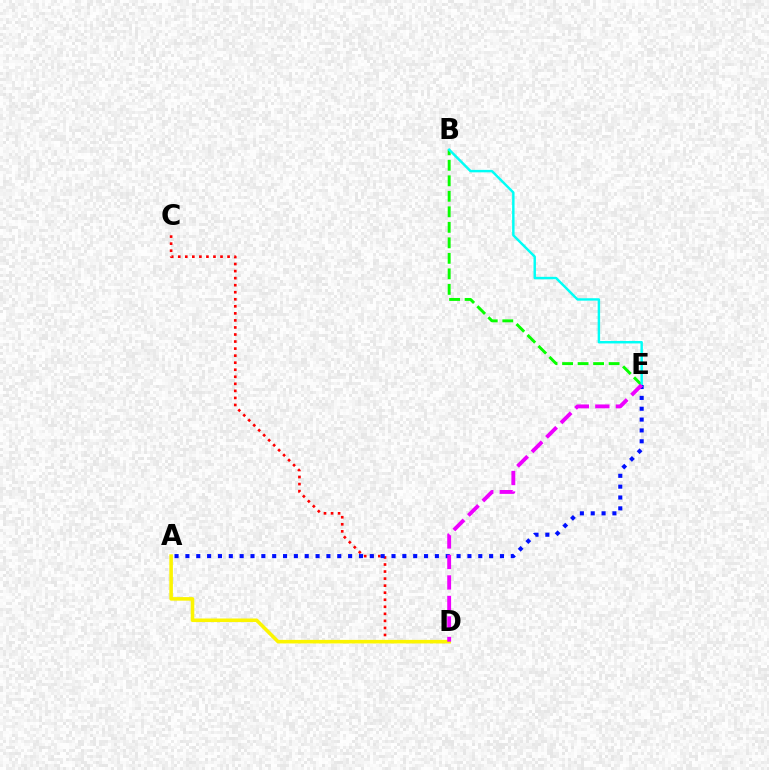{('C', 'D'): [{'color': '#ff0000', 'line_style': 'dotted', 'thickness': 1.91}], ('B', 'E'): [{'color': '#08ff00', 'line_style': 'dashed', 'thickness': 2.11}, {'color': '#00fff6', 'line_style': 'solid', 'thickness': 1.76}], ('A', 'D'): [{'color': '#fcf500', 'line_style': 'solid', 'thickness': 2.57}], ('A', 'E'): [{'color': '#0010ff', 'line_style': 'dotted', 'thickness': 2.95}], ('D', 'E'): [{'color': '#ee00ff', 'line_style': 'dashed', 'thickness': 2.79}]}